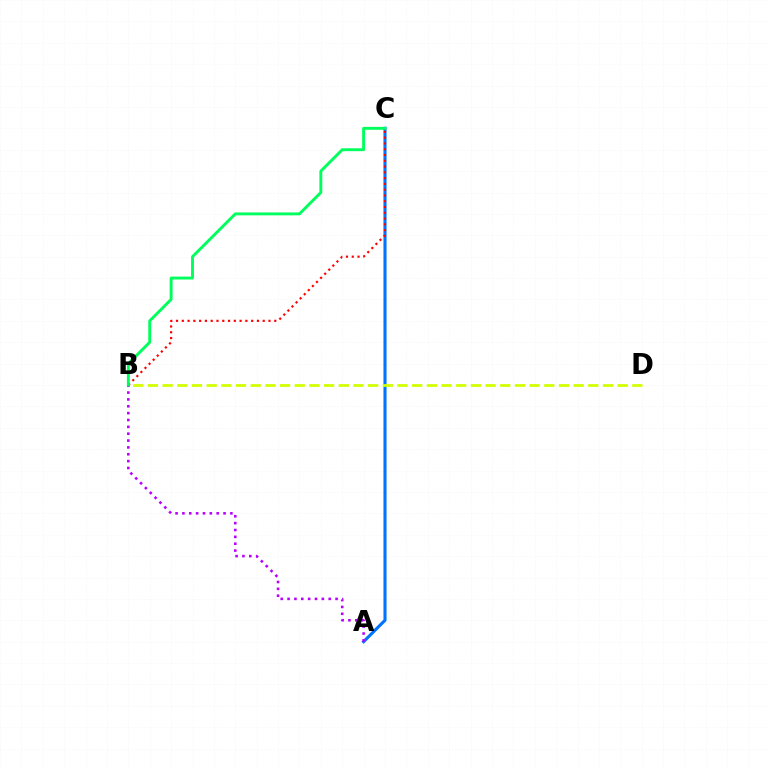{('A', 'C'): [{'color': '#0074ff', 'line_style': 'solid', 'thickness': 2.23}], ('B', 'D'): [{'color': '#d1ff00', 'line_style': 'dashed', 'thickness': 1.99}], ('B', 'C'): [{'color': '#ff0000', 'line_style': 'dotted', 'thickness': 1.57}, {'color': '#00ff5c', 'line_style': 'solid', 'thickness': 2.09}], ('A', 'B'): [{'color': '#b900ff', 'line_style': 'dotted', 'thickness': 1.86}]}